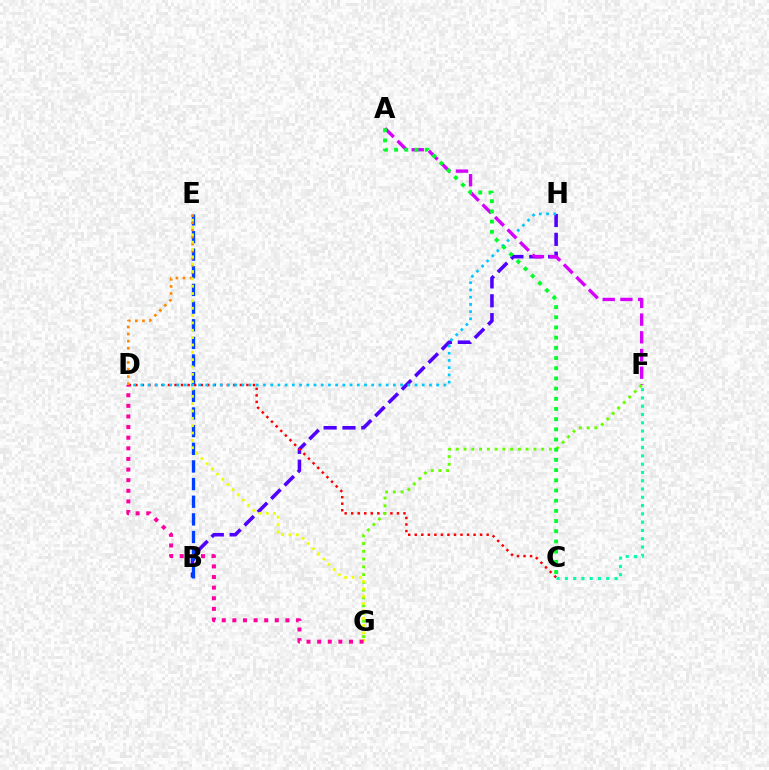{('B', 'H'): [{'color': '#4f00ff', 'line_style': 'dashed', 'thickness': 2.56}], ('C', 'D'): [{'color': '#ff0000', 'line_style': 'dotted', 'thickness': 1.78}], ('B', 'E'): [{'color': '#003fff', 'line_style': 'dashed', 'thickness': 2.4}], ('D', 'H'): [{'color': '#00c7ff', 'line_style': 'dotted', 'thickness': 1.96}], ('A', 'F'): [{'color': '#d600ff', 'line_style': 'dashed', 'thickness': 2.4}], ('F', 'G'): [{'color': '#66ff00', 'line_style': 'dotted', 'thickness': 2.11}], ('A', 'C'): [{'color': '#00ff27', 'line_style': 'dotted', 'thickness': 2.77}], ('C', 'F'): [{'color': '#00ffaf', 'line_style': 'dotted', 'thickness': 2.25}], ('D', 'E'): [{'color': '#ff8800', 'line_style': 'dotted', 'thickness': 1.92}], ('E', 'G'): [{'color': '#eeff00', 'line_style': 'dotted', 'thickness': 1.99}], ('D', 'G'): [{'color': '#ff00a0', 'line_style': 'dotted', 'thickness': 2.88}]}